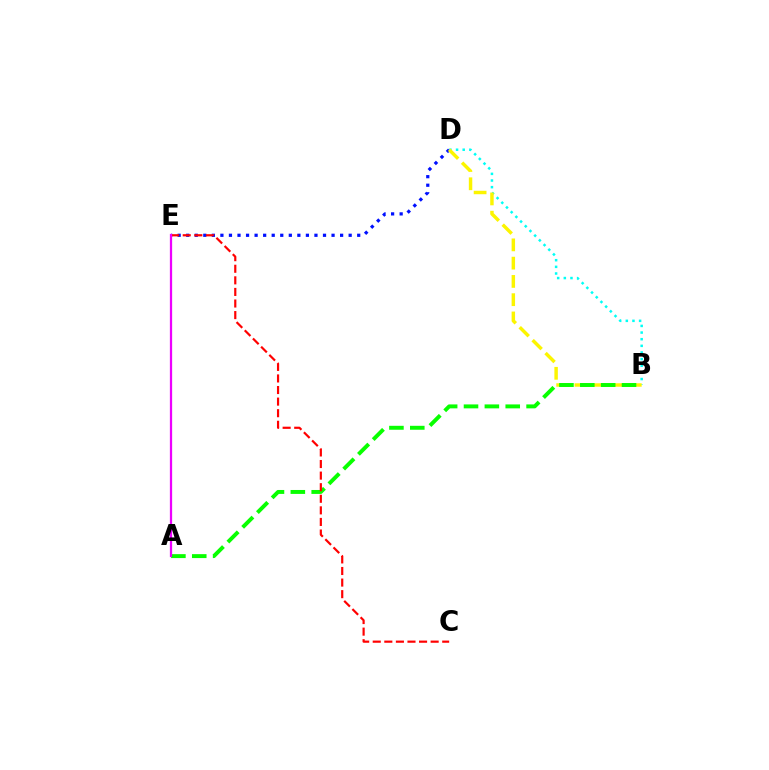{('B', 'D'): [{'color': '#00fff6', 'line_style': 'dotted', 'thickness': 1.8}, {'color': '#fcf500', 'line_style': 'dashed', 'thickness': 2.48}], ('D', 'E'): [{'color': '#0010ff', 'line_style': 'dotted', 'thickness': 2.32}], ('A', 'B'): [{'color': '#08ff00', 'line_style': 'dashed', 'thickness': 2.83}], ('C', 'E'): [{'color': '#ff0000', 'line_style': 'dashed', 'thickness': 1.57}], ('A', 'E'): [{'color': '#ee00ff', 'line_style': 'solid', 'thickness': 1.63}]}